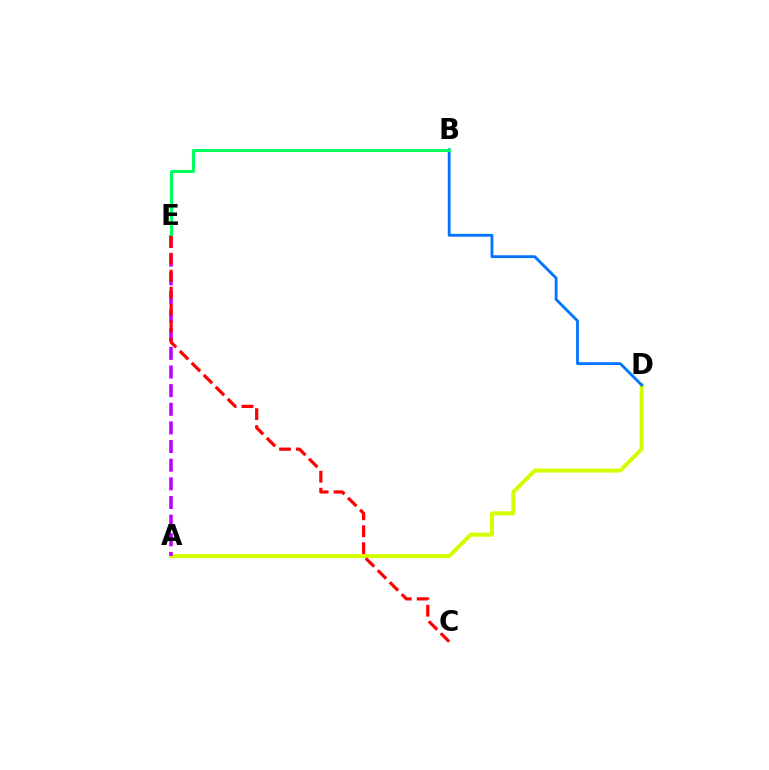{('A', 'D'): [{'color': '#d1ff00', 'line_style': 'solid', 'thickness': 2.89}], ('A', 'E'): [{'color': '#b900ff', 'line_style': 'dashed', 'thickness': 2.53}], ('B', 'D'): [{'color': '#0074ff', 'line_style': 'solid', 'thickness': 2.03}], ('B', 'E'): [{'color': '#00ff5c', 'line_style': 'solid', 'thickness': 2.18}], ('C', 'E'): [{'color': '#ff0000', 'line_style': 'dashed', 'thickness': 2.3}]}